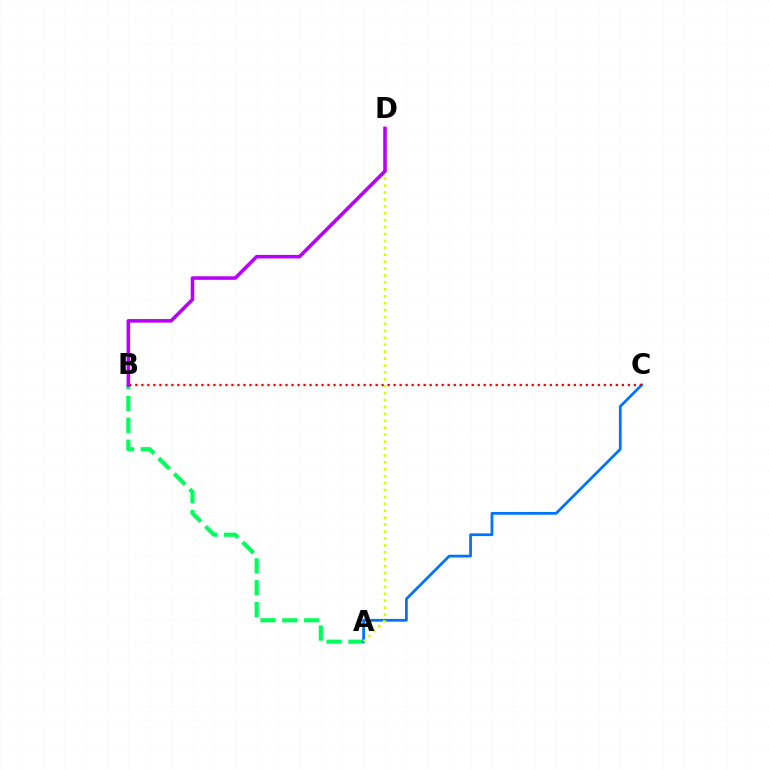{('A', 'B'): [{'color': '#00ff5c', 'line_style': 'dashed', 'thickness': 2.97}], ('A', 'C'): [{'color': '#0074ff', 'line_style': 'solid', 'thickness': 1.99}], ('A', 'D'): [{'color': '#d1ff00', 'line_style': 'dotted', 'thickness': 1.88}], ('B', 'D'): [{'color': '#b900ff', 'line_style': 'solid', 'thickness': 2.56}], ('B', 'C'): [{'color': '#ff0000', 'line_style': 'dotted', 'thickness': 1.63}]}